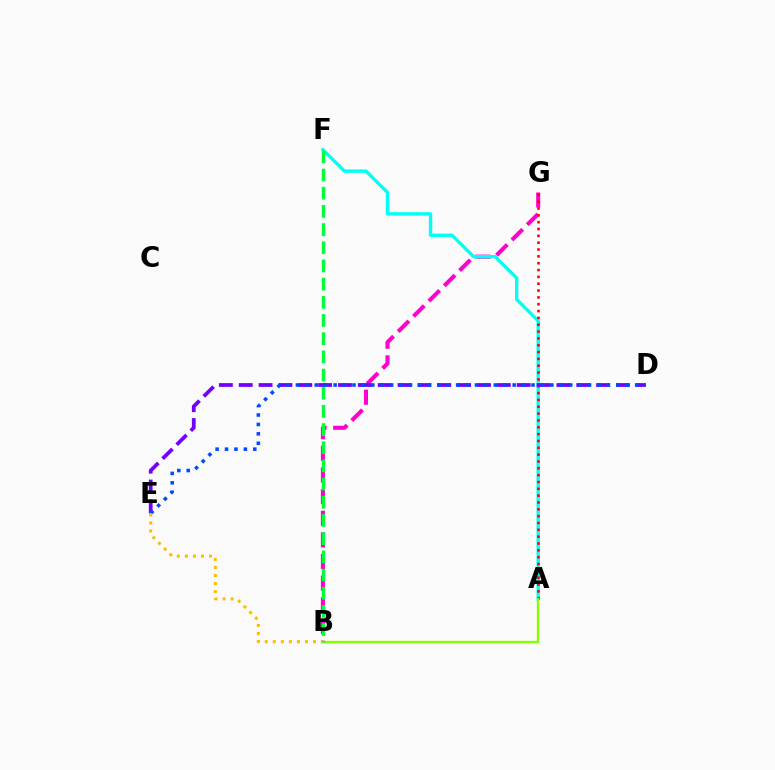{('B', 'G'): [{'color': '#ff00cf', 'line_style': 'dashed', 'thickness': 2.94}], ('A', 'F'): [{'color': '#00fff6', 'line_style': 'solid', 'thickness': 2.44}], ('A', 'G'): [{'color': '#ff0000', 'line_style': 'dotted', 'thickness': 1.86}], ('D', 'E'): [{'color': '#7200ff', 'line_style': 'dashed', 'thickness': 2.7}, {'color': '#004bff', 'line_style': 'dotted', 'thickness': 2.56}], ('B', 'E'): [{'color': '#ffbd00', 'line_style': 'dotted', 'thickness': 2.19}], ('A', 'B'): [{'color': '#84ff00', 'line_style': 'solid', 'thickness': 1.71}], ('B', 'F'): [{'color': '#00ff39', 'line_style': 'dashed', 'thickness': 2.47}]}